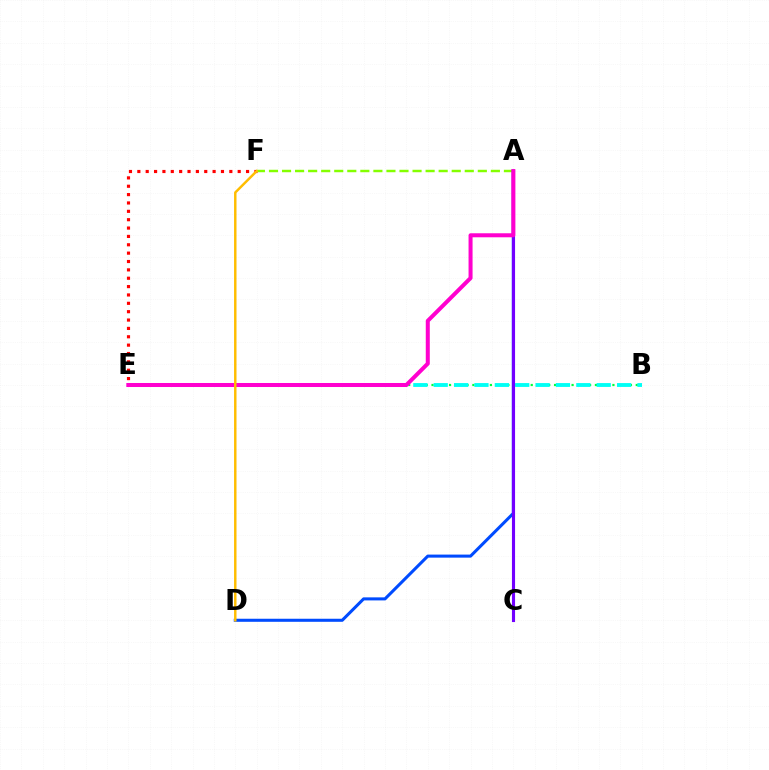{('E', 'F'): [{'color': '#ff0000', 'line_style': 'dotted', 'thickness': 2.27}], ('B', 'E'): [{'color': '#00ff39', 'line_style': 'dotted', 'thickness': 1.59}, {'color': '#00fff6', 'line_style': 'dashed', 'thickness': 2.77}], ('A', 'F'): [{'color': '#84ff00', 'line_style': 'dashed', 'thickness': 1.77}], ('A', 'D'): [{'color': '#004bff', 'line_style': 'solid', 'thickness': 2.2}], ('A', 'C'): [{'color': '#7200ff', 'line_style': 'solid', 'thickness': 2.25}], ('A', 'E'): [{'color': '#ff00cf', 'line_style': 'solid', 'thickness': 2.89}], ('D', 'F'): [{'color': '#ffbd00', 'line_style': 'solid', 'thickness': 1.77}]}